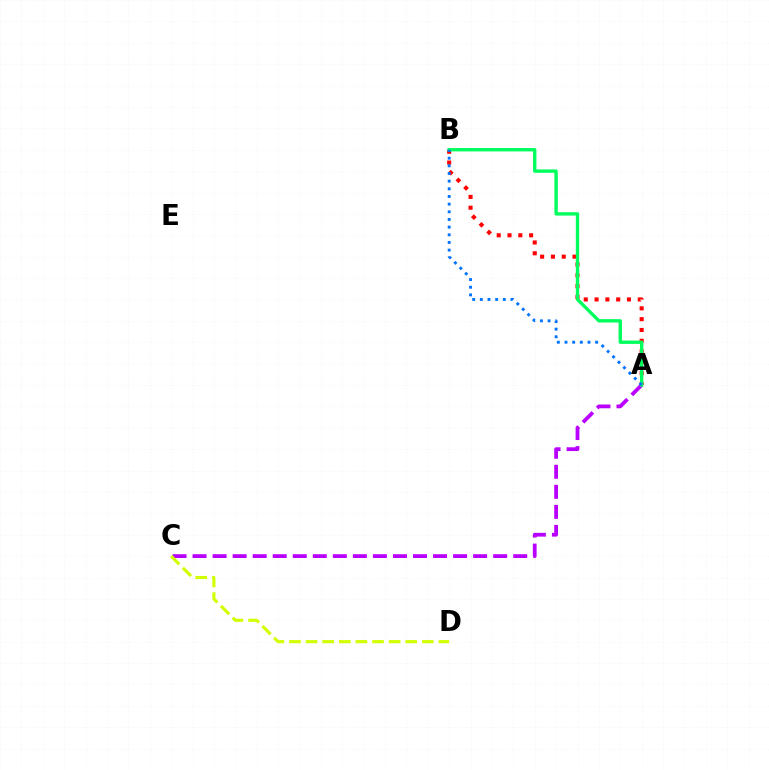{('A', 'C'): [{'color': '#b900ff', 'line_style': 'dashed', 'thickness': 2.72}], ('A', 'B'): [{'color': '#ff0000', 'line_style': 'dotted', 'thickness': 2.93}, {'color': '#00ff5c', 'line_style': 'solid', 'thickness': 2.42}, {'color': '#0074ff', 'line_style': 'dotted', 'thickness': 2.08}], ('C', 'D'): [{'color': '#d1ff00', 'line_style': 'dashed', 'thickness': 2.26}]}